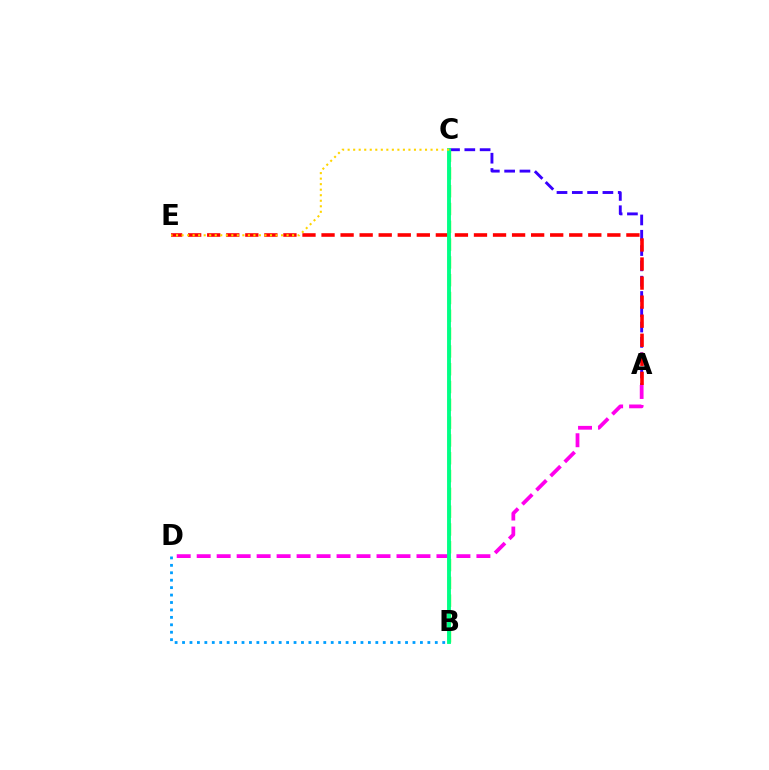{('A', 'D'): [{'color': '#ff00ed', 'line_style': 'dashed', 'thickness': 2.71}], ('A', 'C'): [{'color': '#3700ff', 'line_style': 'dashed', 'thickness': 2.08}], ('B', 'C'): [{'color': '#4fff00', 'line_style': 'dashed', 'thickness': 2.42}, {'color': '#00ff86', 'line_style': 'solid', 'thickness': 2.79}], ('A', 'E'): [{'color': '#ff0000', 'line_style': 'dashed', 'thickness': 2.59}], ('C', 'E'): [{'color': '#ffd500', 'line_style': 'dotted', 'thickness': 1.5}], ('B', 'D'): [{'color': '#009eff', 'line_style': 'dotted', 'thickness': 2.02}]}